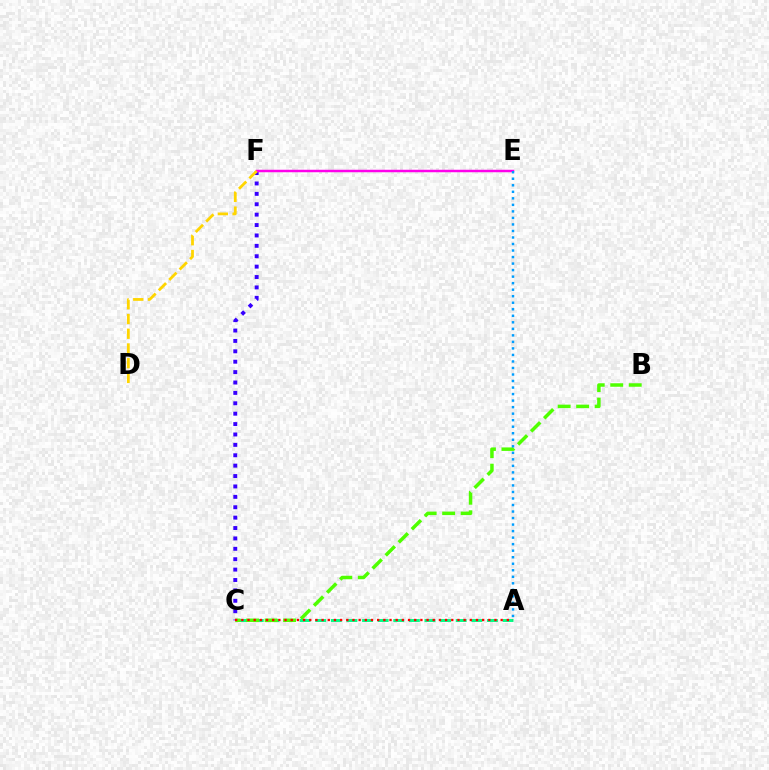{('A', 'C'): [{'color': '#00ff86', 'line_style': 'dashed', 'thickness': 2.12}, {'color': '#ff0000', 'line_style': 'dotted', 'thickness': 1.68}], ('C', 'F'): [{'color': '#3700ff', 'line_style': 'dotted', 'thickness': 2.82}], ('E', 'F'): [{'color': '#ff00ed', 'line_style': 'solid', 'thickness': 1.79}], ('B', 'C'): [{'color': '#4fff00', 'line_style': 'dashed', 'thickness': 2.51}], ('A', 'E'): [{'color': '#009eff', 'line_style': 'dotted', 'thickness': 1.77}], ('D', 'F'): [{'color': '#ffd500', 'line_style': 'dashed', 'thickness': 2.0}]}